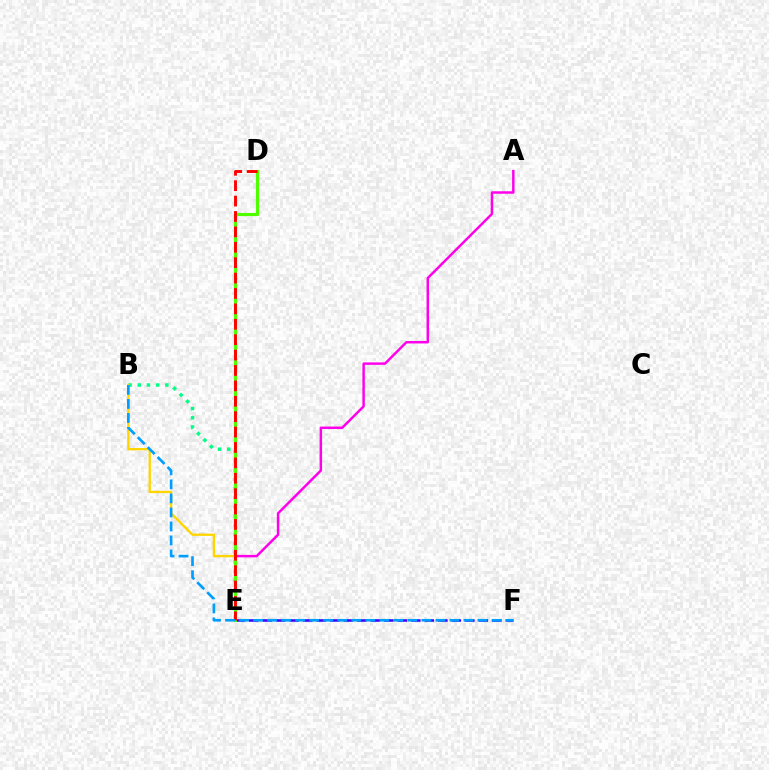{('A', 'E'): [{'color': '#ff00ed', 'line_style': 'solid', 'thickness': 1.78}], ('E', 'F'): [{'color': '#3700ff', 'line_style': 'dashed', 'thickness': 1.84}], ('B', 'E'): [{'color': '#00ff86', 'line_style': 'dotted', 'thickness': 2.5}, {'color': '#ffd500', 'line_style': 'solid', 'thickness': 1.68}], ('D', 'E'): [{'color': '#4fff00', 'line_style': 'solid', 'thickness': 2.26}, {'color': '#ff0000', 'line_style': 'dashed', 'thickness': 2.09}], ('B', 'F'): [{'color': '#009eff', 'line_style': 'dashed', 'thickness': 1.91}]}